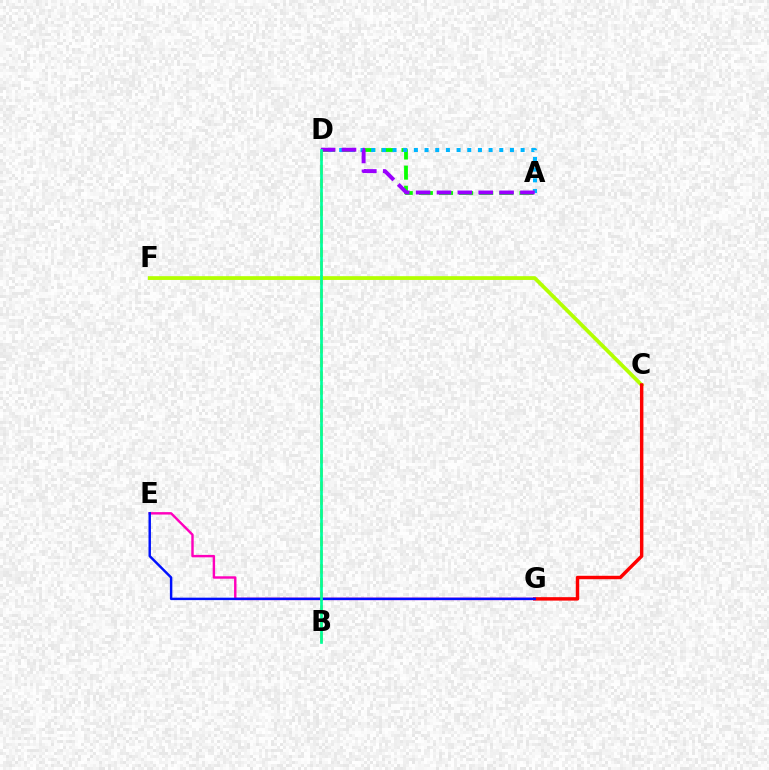{('A', 'D'): [{'color': '#08ff00', 'line_style': 'dashed', 'thickness': 2.73}, {'color': '#00b5ff', 'line_style': 'dotted', 'thickness': 2.9}, {'color': '#9b00ff', 'line_style': 'dashed', 'thickness': 2.84}], ('B', 'D'): [{'color': '#ffa500', 'line_style': 'dashed', 'thickness': 1.87}, {'color': '#00ff9d', 'line_style': 'solid', 'thickness': 1.94}], ('C', 'F'): [{'color': '#b3ff00', 'line_style': 'solid', 'thickness': 2.71}], ('C', 'G'): [{'color': '#ff0000', 'line_style': 'solid', 'thickness': 2.48}], ('E', 'G'): [{'color': '#ff00bd', 'line_style': 'solid', 'thickness': 1.74}, {'color': '#0010ff', 'line_style': 'solid', 'thickness': 1.76}]}